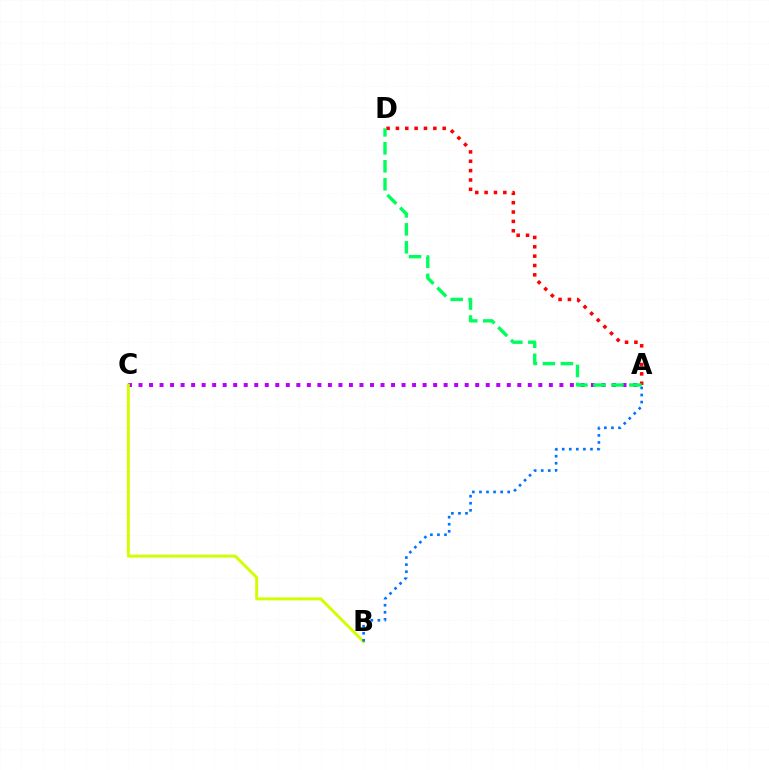{('A', 'C'): [{'color': '#b900ff', 'line_style': 'dotted', 'thickness': 2.86}], ('B', 'C'): [{'color': '#d1ff00', 'line_style': 'solid', 'thickness': 2.13}], ('A', 'D'): [{'color': '#ff0000', 'line_style': 'dotted', 'thickness': 2.54}, {'color': '#00ff5c', 'line_style': 'dashed', 'thickness': 2.44}], ('A', 'B'): [{'color': '#0074ff', 'line_style': 'dotted', 'thickness': 1.92}]}